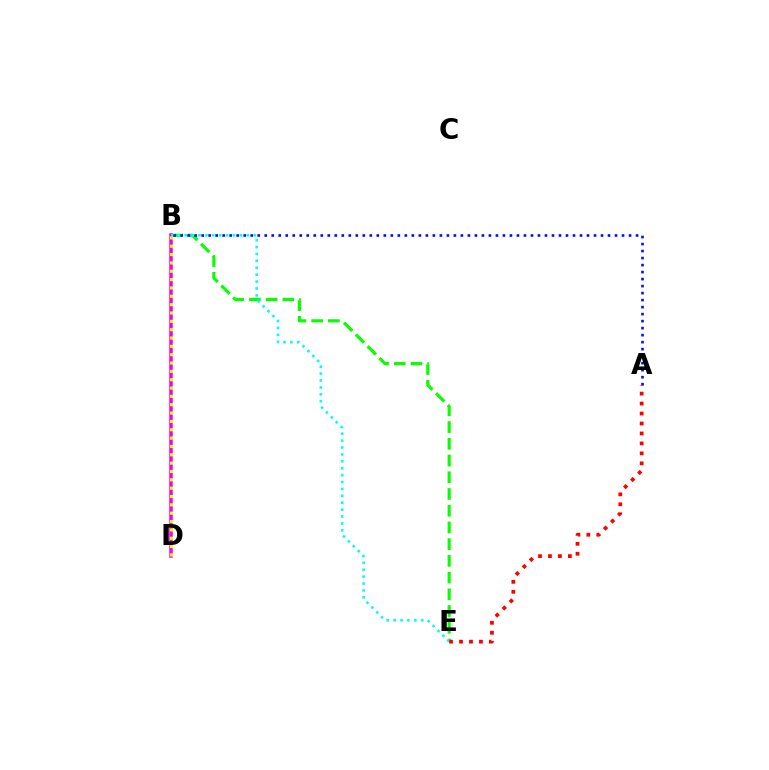{('B', 'E'): [{'color': '#08ff00', 'line_style': 'dashed', 'thickness': 2.27}, {'color': '#00fff6', 'line_style': 'dotted', 'thickness': 1.87}], ('A', 'B'): [{'color': '#0010ff', 'line_style': 'dotted', 'thickness': 1.9}], ('B', 'D'): [{'color': '#ee00ff', 'line_style': 'solid', 'thickness': 2.53}, {'color': '#fcf500', 'line_style': 'dotted', 'thickness': 2.27}], ('A', 'E'): [{'color': '#ff0000', 'line_style': 'dotted', 'thickness': 2.71}]}